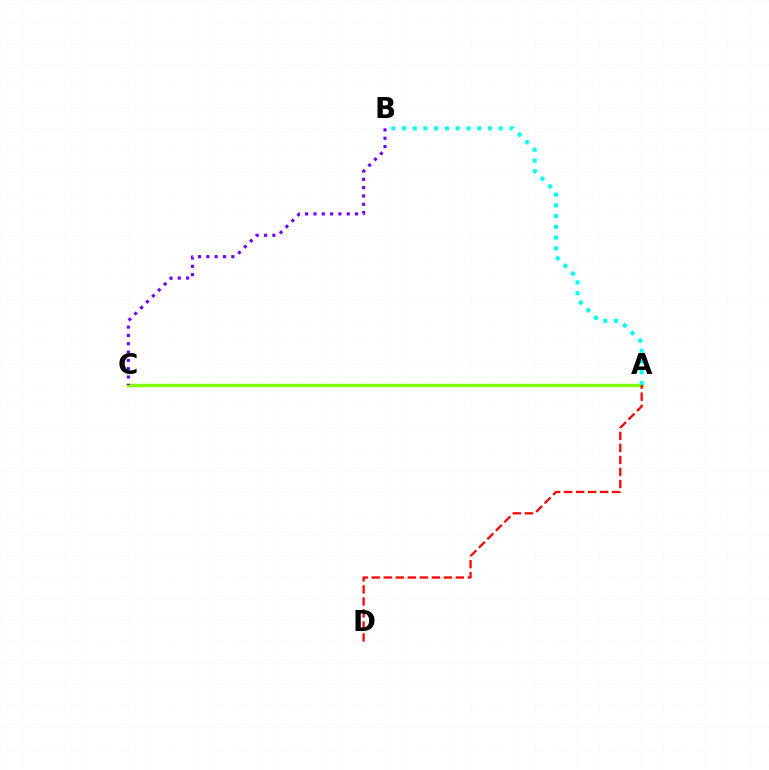{('A', 'C'): [{'color': '#84ff00', 'line_style': 'solid', 'thickness': 2.5}], ('A', 'B'): [{'color': '#00fff6', 'line_style': 'dotted', 'thickness': 2.92}], ('A', 'D'): [{'color': '#ff0000', 'line_style': 'dashed', 'thickness': 1.63}], ('B', 'C'): [{'color': '#7200ff', 'line_style': 'dotted', 'thickness': 2.26}]}